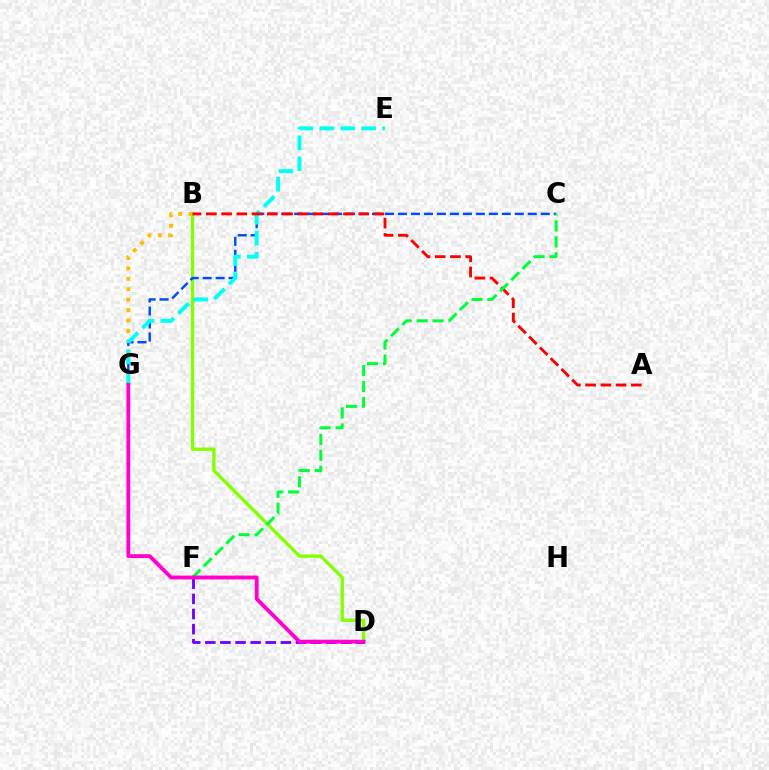{('B', 'D'): [{'color': '#84ff00', 'line_style': 'solid', 'thickness': 2.42}], ('B', 'G'): [{'color': '#ffbd00', 'line_style': 'dotted', 'thickness': 2.83}], ('C', 'G'): [{'color': '#004bff', 'line_style': 'dashed', 'thickness': 1.76}], ('E', 'G'): [{'color': '#00fff6', 'line_style': 'dashed', 'thickness': 2.84}], ('A', 'B'): [{'color': '#ff0000', 'line_style': 'dashed', 'thickness': 2.07}], ('C', 'F'): [{'color': '#00ff39', 'line_style': 'dashed', 'thickness': 2.17}], ('D', 'F'): [{'color': '#7200ff', 'line_style': 'dashed', 'thickness': 2.05}], ('D', 'G'): [{'color': '#ff00cf', 'line_style': 'solid', 'thickness': 2.77}]}